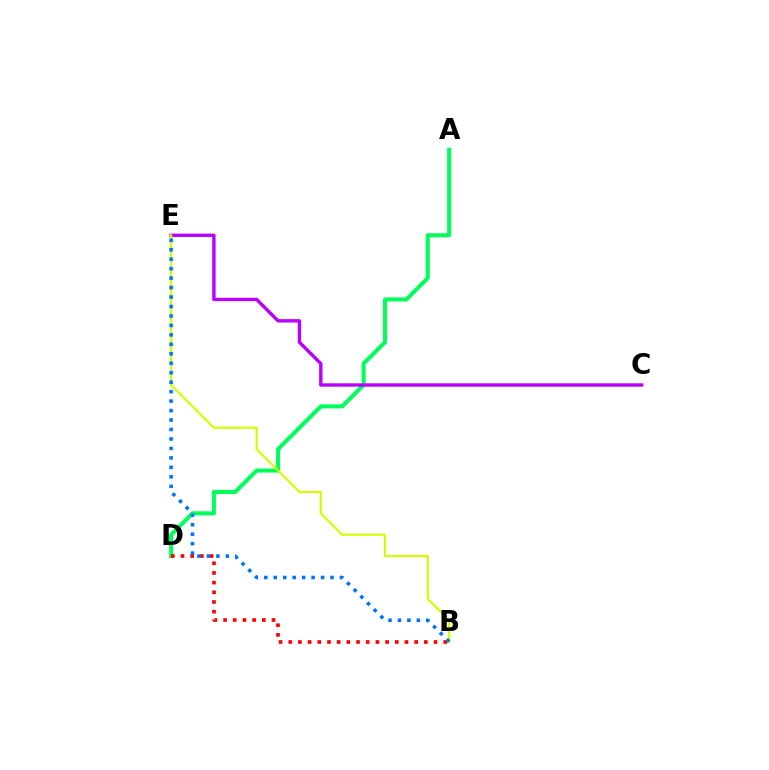{('A', 'D'): [{'color': '#00ff5c', 'line_style': 'solid', 'thickness': 2.93}], ('C', 'E'): [{'color': '#b900ff', 'line_style': 'solid', 'thickness': 2.43}], ('B', 'D'): [{'color': '#ff0000', 'line_style': 'dotted', 'thickness': 2.63}], ('B', 'E'): [{'color': '#d1ff00', 'line_style': 'solid', 'thickness': 1.57}, {'color': '#0074ff', 'line_style': 'dotted', 'thickness': 2.57}]}